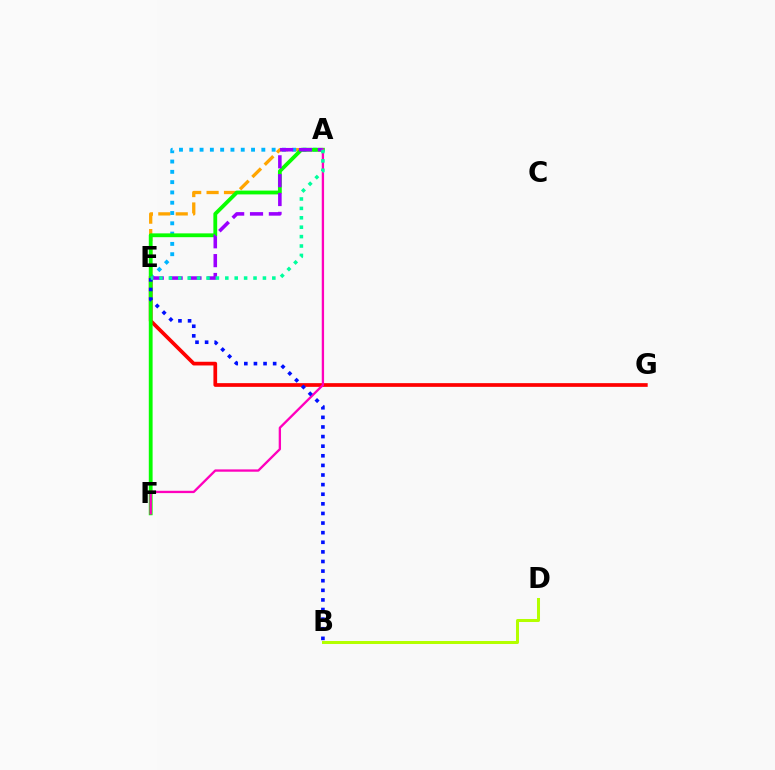{('E', 'G'): [{'color': '#ff0000', 'line_style': 'solid', 'thickness': 2.66}], ('A', 'E'): [{'color': '#ffa500', 'line_style': 'dashed', 'thickness': 2.37}, {'color': '#00b5ff', 'line_style': 'dotted', 'thickness': 2.8}, {'color': '#9b00ff', 'line_style': 'dashed', 'thickness': 2.56}, {'color': '#00ff9d', 'line_style': 'dotted', 'thickness': 2.56}], ('B', 'D'): [{'color': '#b3ff00', 'line_style': 'solid', 'thickness': 2.17}], ('A', 'F'): [{'color': '#08ff00', 'line_style': 'solid', 'thickness': 2.75}, {'color': '#ff00bd', 'line_style': 'solid', 'thickness': 1.67}], ('B', 'E'): [{'color': '#0010ff', 'line_style': 'dotted', 'thickness': 2.61}]}